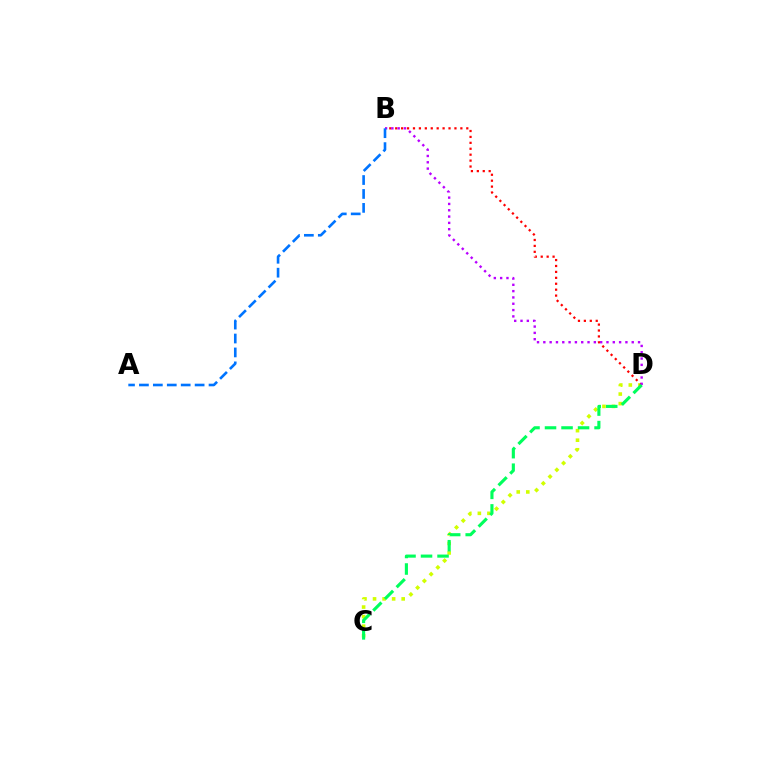{('C', 'D'): [{'color': '#d1ff00', 'line_style': 'dotted', 'thickness': 2.59}, {'color': '#00ff5c', 'line_style': 'dashed', 'thickness': 2.24}], ('B', 'D'): [{'color': '#ff0000', 'line_style': 'dotted', 'thickness': 1.61}, {'color': '#b900ff', 'line_style': 'dotted', 'thickness': 1.72}], ('A', 'B'): [{'color': '#0074ff', 'line_style': 'dashed', 'thickness': 1.89}]}